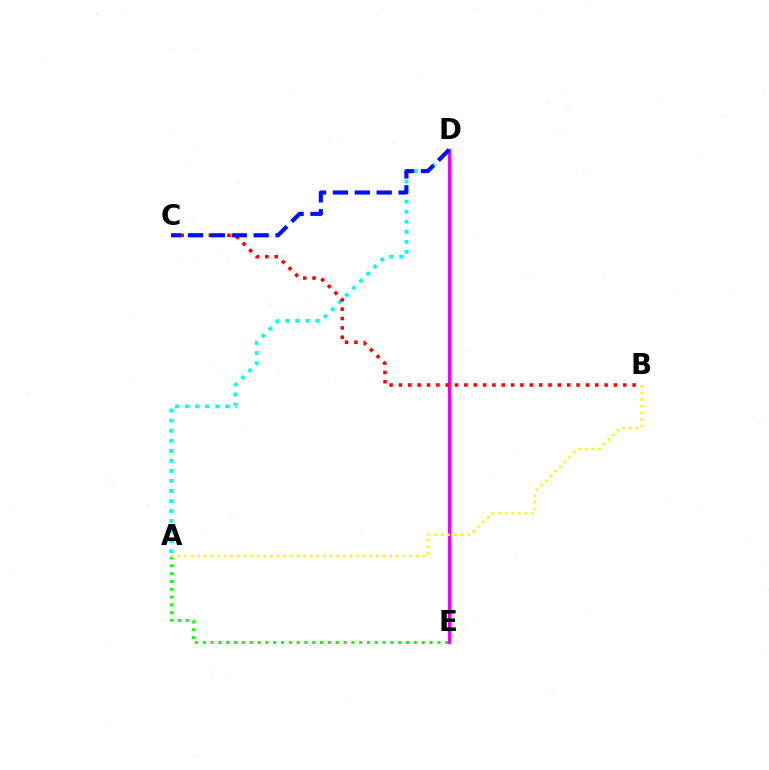{('D', 'E'): [{'color': '#ee00ff', 'line_style': 'solid', 'thickness': 2.37}], ('A', 'D'): [{'color': '#00fff6', 'line_style': 'dotted', 'thickness': 2.73}], ('A', 'E'): [{'color': '#08ff00', 'line_style': 'dotted', 'thickness': 2.12}], ('A', 'B'): [{'color': '#fcf500', 'line_style': 'dotted', 'thickness': 1.8}], ('B', 'C'): [{'color': '#ff0000', 'line_style': 'dotted', 'thickness': 2.54}], ('C', 'D'): [{'color': '#0010ff', 'line_style': 'dashed', 'thickness': 2.97}]}